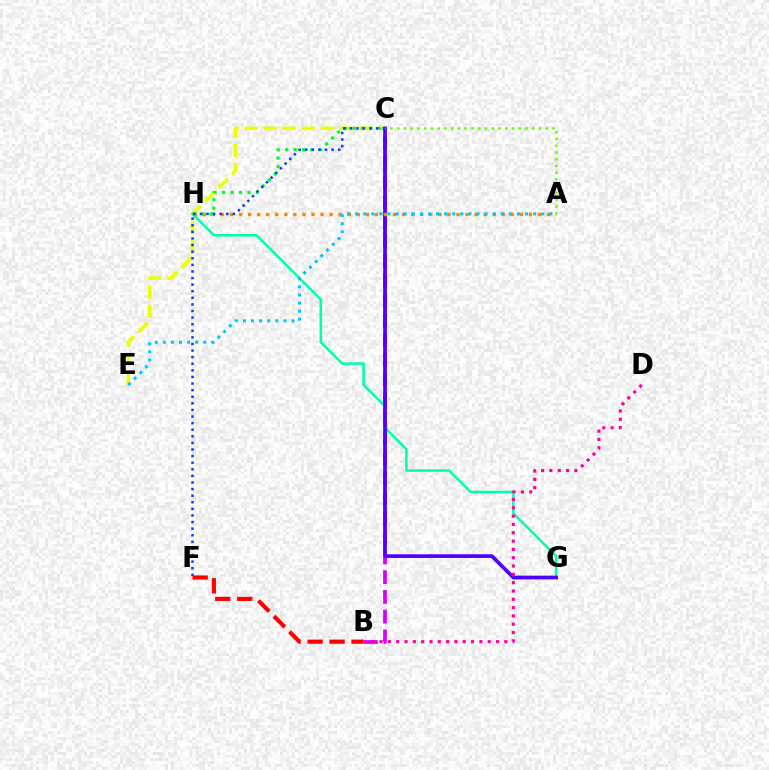{('C', 'E'): [{'color': '#eeff00', 'line_style': 'dashed', 'thickness': 2.58}], ('B', 'C'): [{'color': '#d600ff', 'line_style': 'dashed', 'thickness': 2.68}], ('B', 'F'): [{'color': '#ff0000', 'line_style': 'dashed', 'thickness': 2.99}], ('G', 'H'): [{'color': '#00ffaf', 'line_style': 'solid', 'thickness': 1.82}], ('C', 'G'): [{'color': '#4f00ff', 'line_style': 'solid', 'thickness': 2.66}], ('B', 'D'): [{'color': '#ff00a0', 'line_style': 'dotted', 'thickness': 2.26}], ('A', 'H'): [{'color': '#ff8800', 'line_style': 'dotted', 'thickness': 2.46}], ('A', 'C'): [{'color': '#66ff00', 'line_style': 'dotted', 'thickness': 1.83}], ('C', 'H'): [{'color': '#00ff27', 'line_style': 'dotted', 'thickness': 2.3}], ('C', 'F'): [{'color': '#003fff', 'line_style': 'dotted', 'thickness': 1.79}], ('A', 'E'): [{'color': '#00c7ff', 'line_style': 'dotted', 'thickness': 2.2}]}